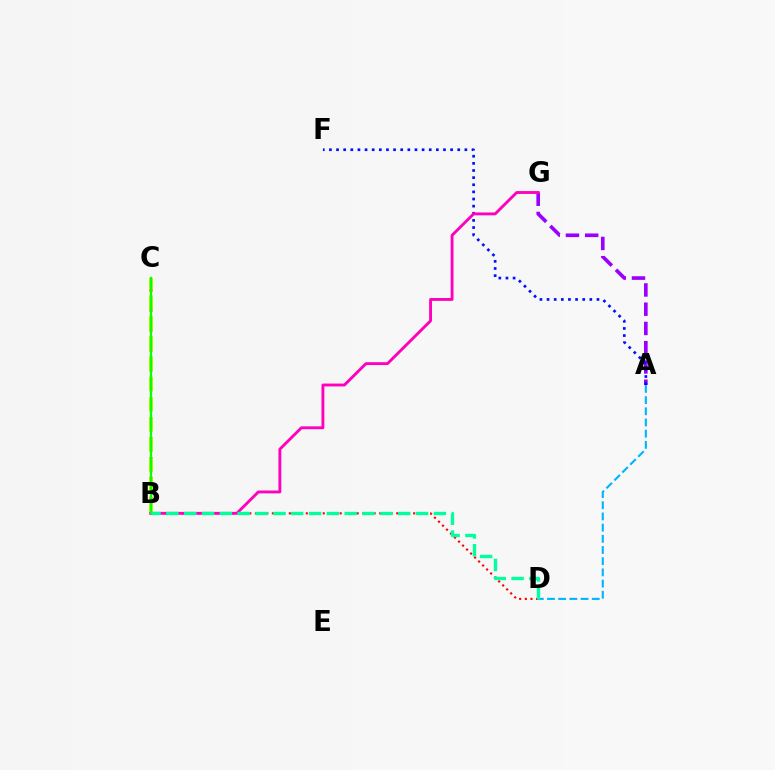{('A', 'G'): [{'color': '#9b00ff', 'line_style': 'dashed', 'thickness': 2.61}], ('A', 'D'): [{'color': '#00b5ff', 'line_style': 'dashed', 'thickness': 1.52}], ('B', 'C'): [{'color': '#ffa500', 'line_style': 'dashed', 'thickness': 2.7}, {'color': '#b3ff00', 'line_style': 'dashed', 'thickness': 2.76}, {'color': '#08ff00', 'line_style': 'solid', 'thickness': 1.66}], ('A', 'F'): [{'color': '#0010ff', 'line_style': 'dotted', 'thickness': 1.94}], ('B', 'D'): [{'color': '#ff0000', 'line_style': 'dotted', 'thickness': 1.54}, {'color': '#00ff9d', 'line_style': 'dashed', 'thickness': 2.42}], ('B', 'G'): [{'color': '#ff00bd', 'line_style': 'solid', 'thickness': 2.07}]}